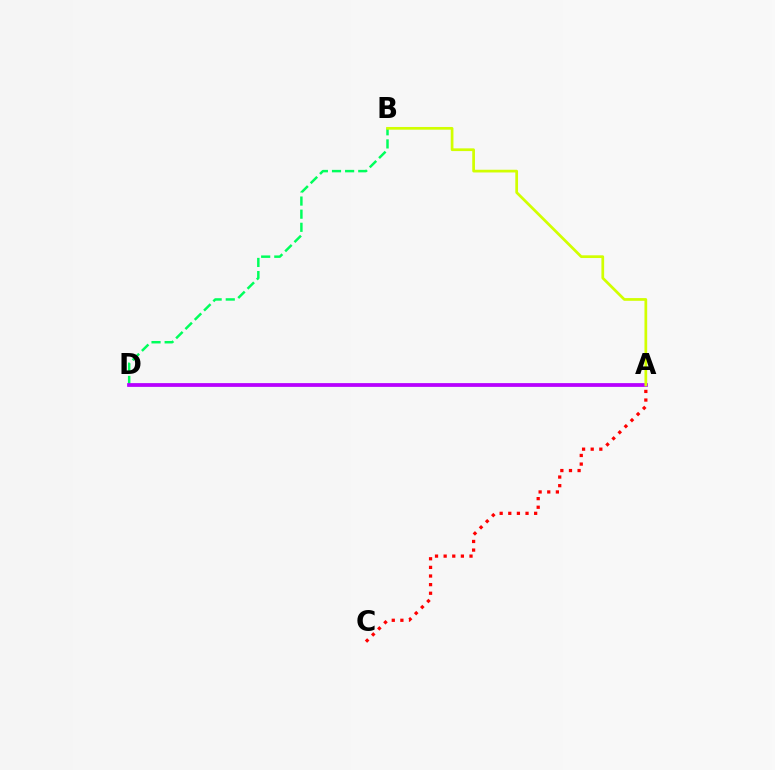{('B', 'D'): [{'color': '#00ff5c', 'line_style': 'dashed', 'thickness': 1.78}], ('A', 'C'): [{'color': '#ff0000', 'line_style': 'dotted', 'thickness': 2.34}], ('A', 'D'): [{'color': '#0074ff', 'line_style': 'solid', 'thickness': 1.72}, {'color': '#b900ff', 'line_style': 'solid', 'thickness': 2.67}], ('A', 'B'): [{'color': '#d1ff00', 'line_style': 'solid', 'thickness': 1.96}]}